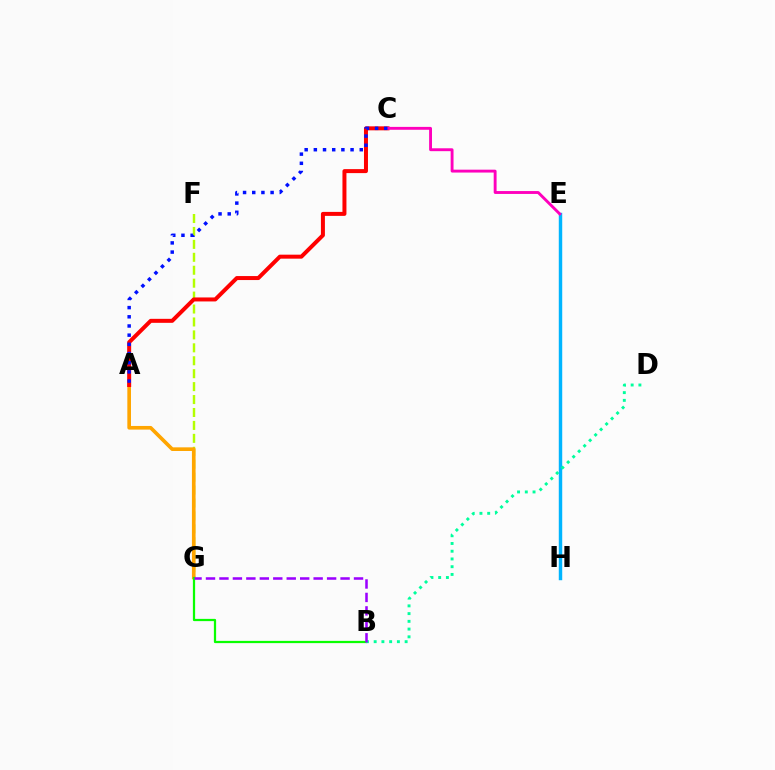{('F', 'G'): [{'color': '#b3ff00', 'line_style': 'dashed', 'thickness': 1.76}], ('E', 'H'): [{'color': '#00b5ff', 'line_style': 'solid', 'thickness': 2.48}], ('A', 'G'): [{'color': '#ffa500', 'line_style': 'solid', 'thickness': 2.63}], ('A', 'C'): [{'color': '#ff0000', 'line_style': 'solid', 'thickness': 2.87}, {'color': '#0010ff', 'line_style': 'dotted', 'thickness': 2.49}], ('B', 'G'): [{'color': '#08ff00', 'line_style': 'solid', 'thickness': 1.61}, {'color': '#9b00ff', 'line_style': 'dashed', 'thickness': 1.83}], ('C', 'E'): [{'color': '#ff00bd', 'line_style': 'solid', 'thickness': 2.07}], ('B', 'D'): [{'color': '#00ff9d', 'line_style': 'dotted', 'thickness': 2.1}]}